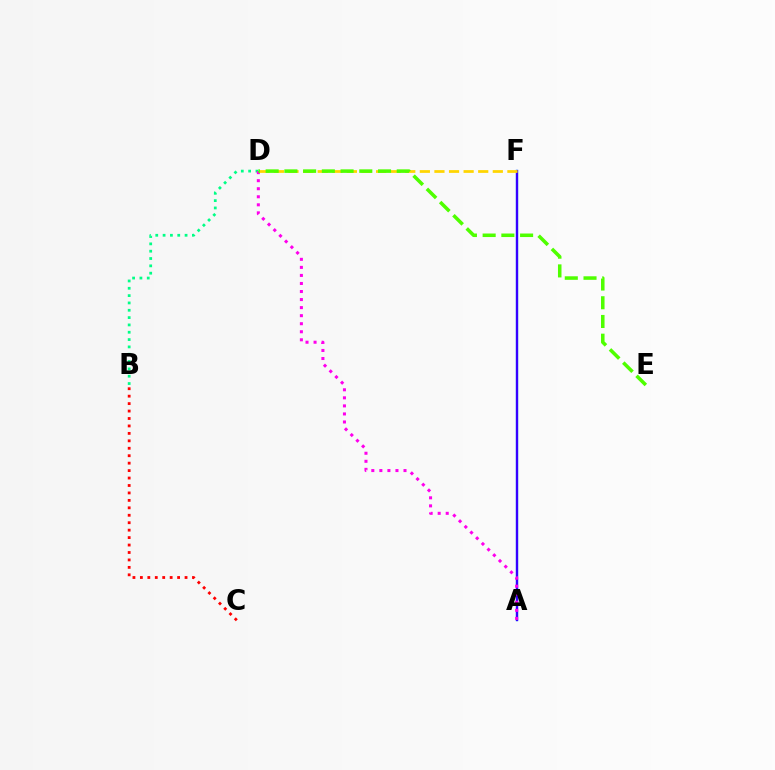{('A', 'F'): [{'color': '#009eff', 'line_style': 'solid', 'thickness': 1.67}, {'color': '#3700ff', 'line_style': 'solid', 'thickness': 1.59}], ('B', 'D'): [{'color': '#00ff86', 'line_style': 'dotted', 'thickness': 1.99}], ('A', 'D'): [{'color': '#ff00ed', 'line_style': 'dotted', 'thickness': 2.19}], ('D', 'F'): [{'color': '#ffd500', 'line_style': 'dashed', 'thickness': 1.98}], ('B', 'C'): [{'color': '#ff0000', 'line_style': 'dotted', 'thickness': 2.02}], ('D', 'E'): [{'color': '#4fff00', 'line_style': 'dashed', 'thickness': 2.54}]}